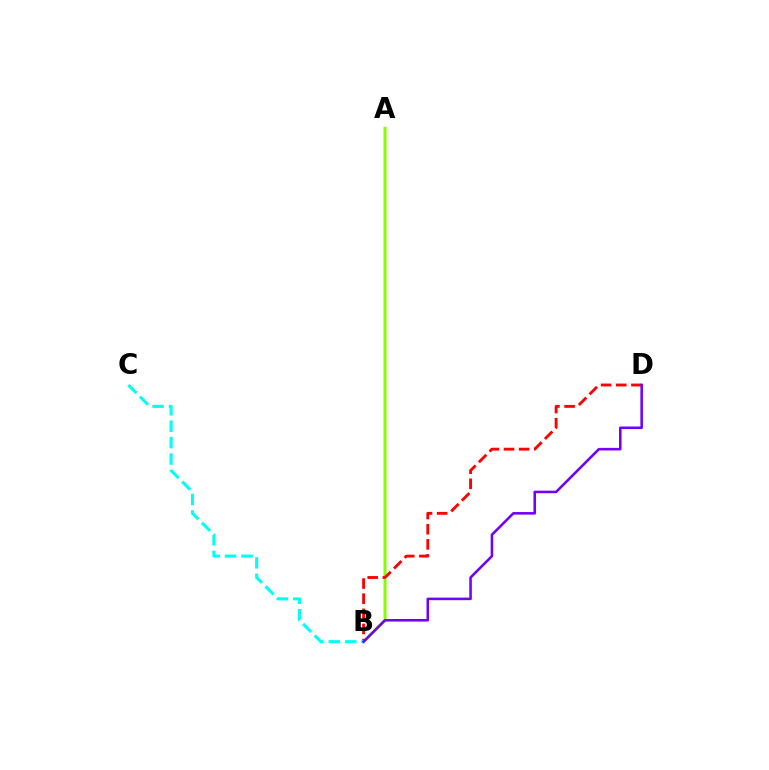{('A', 'B'): [{'color': '#84ff00', 'line_style': 'solid', 'thickness': 2.17}], ('B', 'D'): [{'color': '#ff0000', 'line_style': 'dashed', 'thickness': 2.06}, {'color': '#7200ff', 'line_style': 'solid', 'thickness': 1.85}], ('B', 'C'): [{'color': '#00fff6', 'line_style': 'dashed', 'thickness': 2.23}]}